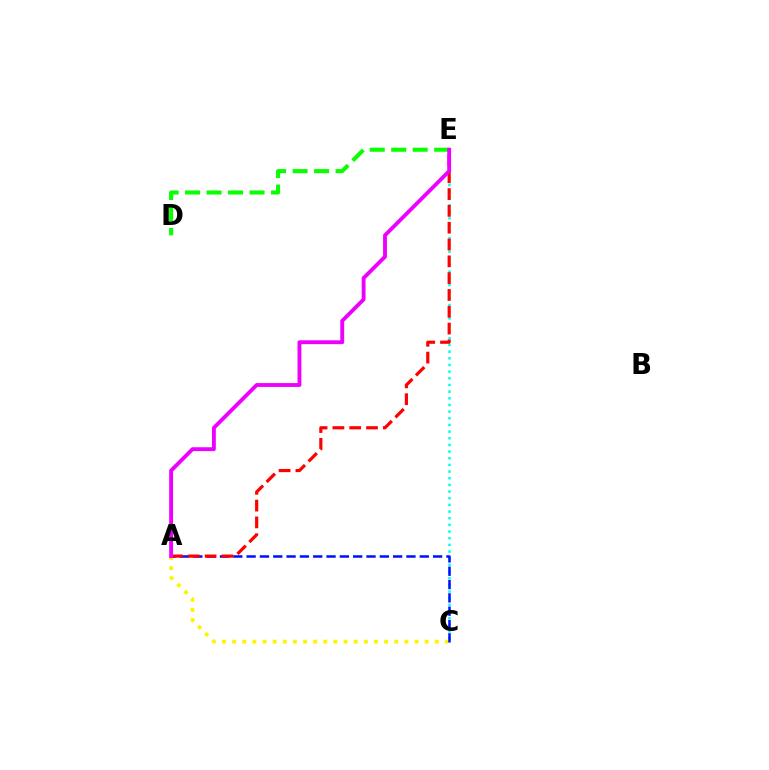{('A', 'C'): [{'color': '#fcf500', 'line_style': 'dotted', 'thickness': 2.75}, {'color': '#0010ff', 'line_style': 'dashed', 'thickness': 1.81}], ('C', 'E'): [{'color': '#00fff6', 'line_style': 'dotted', 'thickness': 1.81}], ('D', 'E'): [{'color': '#08ff00', 'line_style': 'dashed', 'thickness': 2.92}], ('A', 'E'): [{'color': '#ff0000', 'line_style': 'dashed', 'thickness': 2.28}, {'color': '#ee00ff', 'line_style': 'solid', 'thickness': 2.78}]}